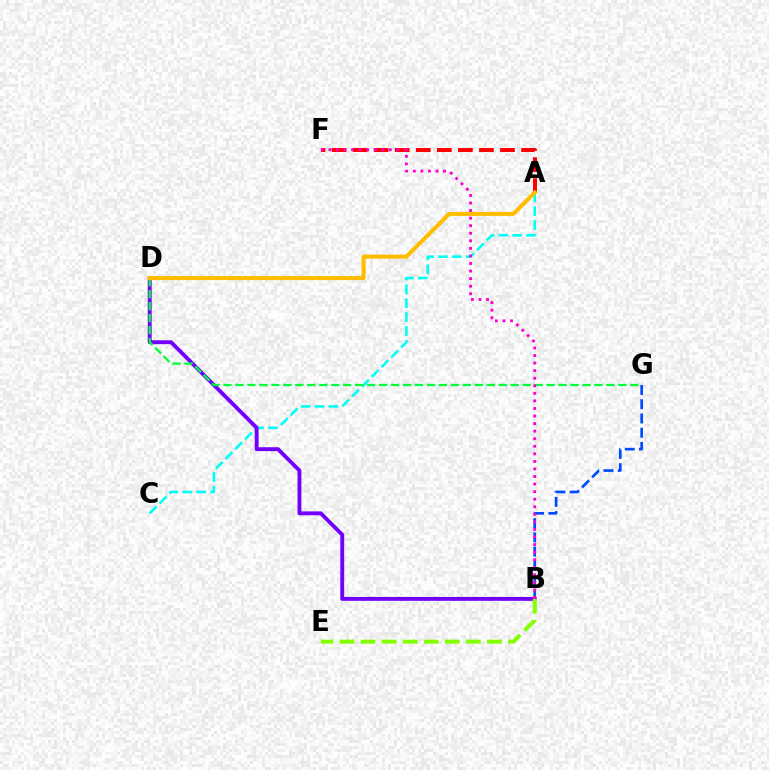{('A', 'C'): [{'color': '#00fff6', 'line_style': 'dashed', 'thickness': 1.88}], ('A', 'F'): [{'color': '#ff0000', 'line_style': 'dashed', 'thickness': 2.86}], ('B', 'G'): [{'color': '#004bff', 'line_style': 'dashed', 'thickness': 1.93}], ('B', 'D'): [{'color': '#7200ff', 'line_style': 'solid', 'thickness': 2.8}], ('B', 'E'): [{'color': '#84ff00', 'line_style': 'dashed', 'thickness': 2.86}], ('D', 'G'): [{'color': '#00ff39', 'line_style': 'dashed', 'thickness': 1.63}], ('A', 'D'): [{'color': '#ffbd00', 'line_style': 'solid', 'thickness': 2.92}], ('B', 'F'): [{'color': '#ff00cf', 'line_style': 'dotted', 'thickness': 2.05}]}